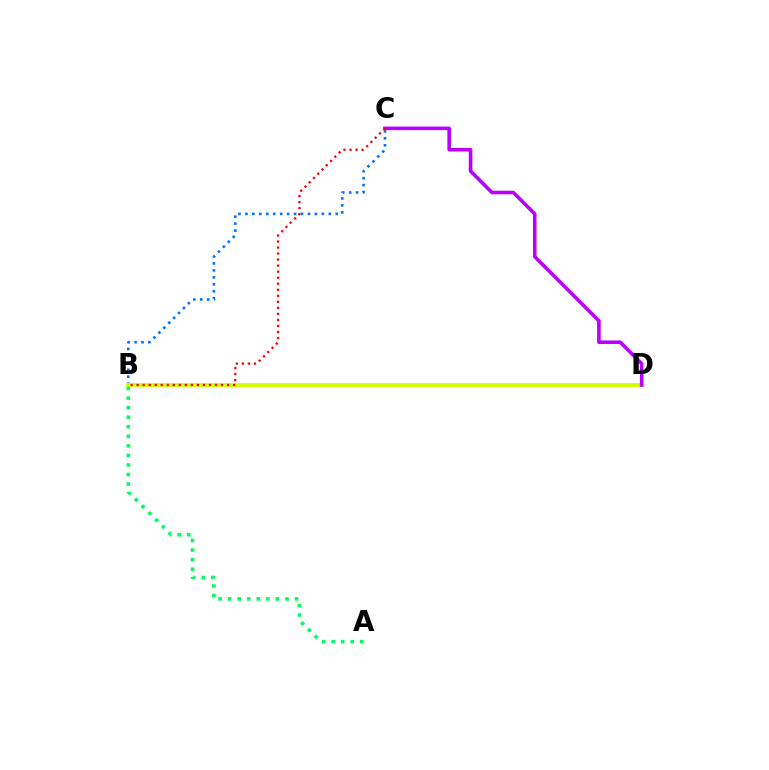{('B', 'C'): [{'color': '#0074ff', 'line_style': 'dotted', 'thickness': 1.89}, {'color': '#ff0000', 'line_style': 'dotted', 'thickness': 1.64}], ('B', 'D'): [{'color': '#d1ff00', 'line_style': 'solid', 'thickness': 2.77}], ('C', 'D'): [{'color': '#b900ff', 'line_style': 'solid', 'thickness': 2.58}], ('A', 'B'): [{'color': '#00ff5c', 'line_style': 'dotted', 'thickness': 2.6}]}